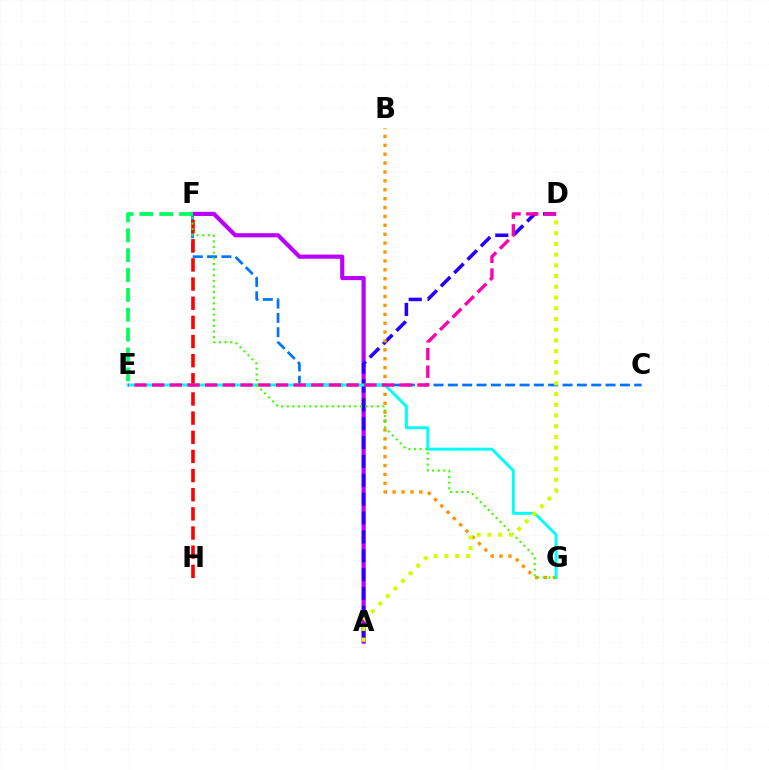{('A', 'F'): [{'color': '#b900ff', 'line_style': 'solid', 'thickness': 2.99}], ('C', 'F'): [{'color': '#0074ff', 'line_style': 'dashed', 'thickness': 1.95}], ('A', 'D'): [{'color': '#2500ff', 'line_style': 'dashed', 'thickness': 2.56}, {'color': '#d1ff00', 'line_style': 'dotted', 'thickness': 2.91}], ('E', 'F'): [{'color': '#00ff5c', 'line_style': 'dashed', 'thickness': 2.7}], ('F', 'H'): [{'color': '#ff0000', 'line_style': 'dashed', 'thickness': 2.6}], ('B', 'G'): [{'color': '#ff9400', 'line_style': 'dotted', 'thickness': 2.42}], ('E', 'G'): [{'color': '#00fff6', 'line_style': 'solid', 'thickness': 2.12}], ('D', 'E'): [{'color': '#ff00ac', 'line_style': 'dashed', 'thickness': 2.4}], ('F', 'G'): [{'color': '#3dff00', 'line_style': 'dotted', 'thickness': 1.53}]}